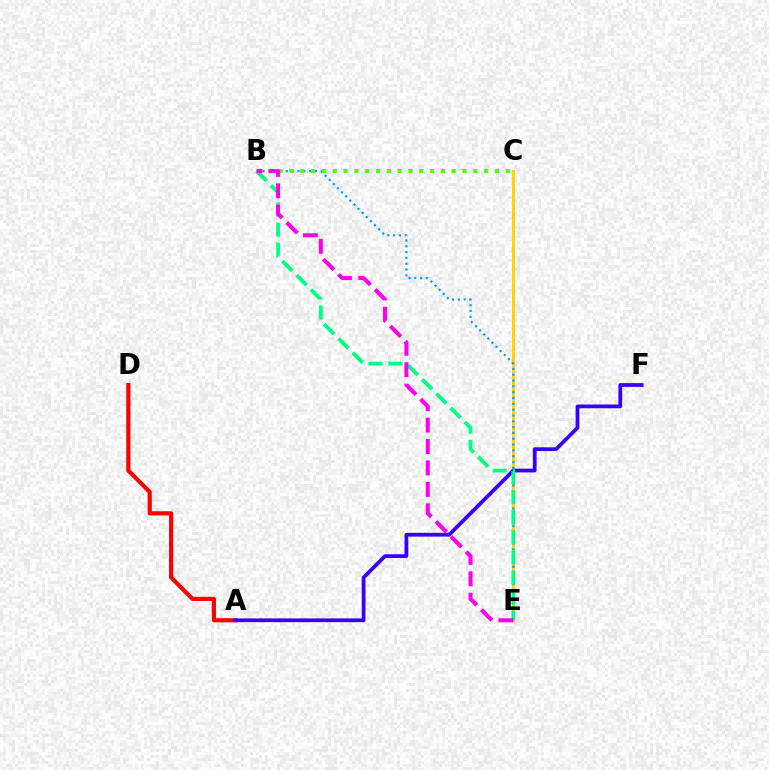{('C', 'E'): [{'color': '#ffd500', 'line_style': 'solid', 'thickness': 2.2}], ('B', 'E'): [{'color': '#009eff', 'line_style': 'dotted', 'thickness': 1.58}, {'color': '#00ff86', 'line_style': 'dashed', 'thickness': 2.73}, {'color': '#ff00ed', 'line_style': 'dashed', 'thickness': 2.91}], ('A', 'D'): [{'color': '#ff0000', 'line_style': 'solid', 'thickness': 3.0}], ('A', 'F'): [{'color': '#3700ff', 'line_style': 'solid', 'thickness': 2.7}], ('B', 'C'): [{'color': '#4fff00', 'line_style': 'dotted', 'thickness': 2.94}]}